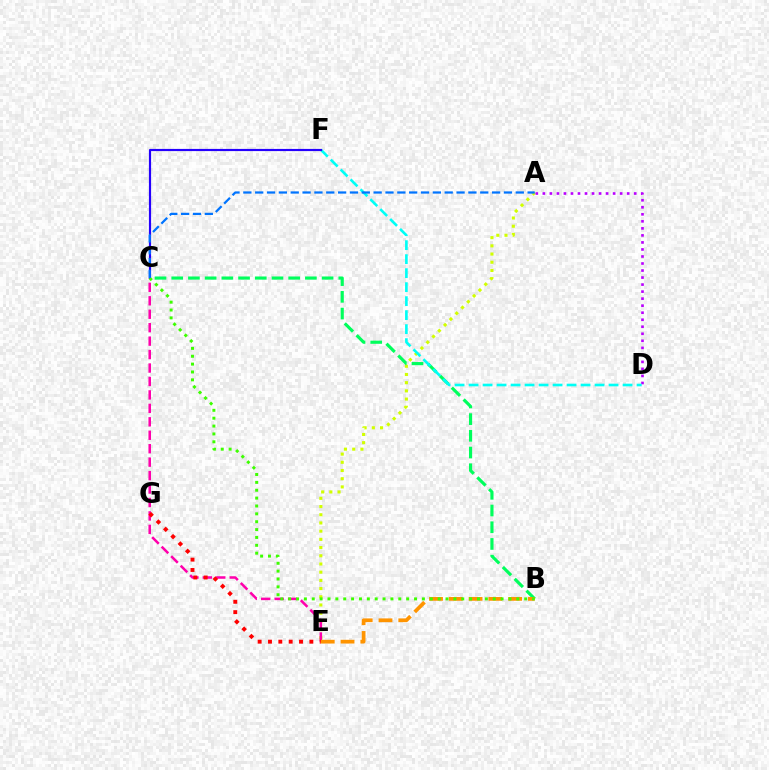{('A', 'E'): [{'color': '#d1ff00', 'line_style': 'dotted', 'thickness': 2.23}], ('B', 'C'): [{'color': '#00ff5c', 'line_style': 'dashed', 'thickness': 2.27}, {'color': '#3dff00', 'line_style': 'dotted', 'thickness': 2.14}], ('A', 'D'): [{'color': '#b900ff', 'line_style': 'dotted', 'thickness': 1.91}], ('D', 'F'): [{'color': '#00fff6', 'line_style': 'dashed', 'thickness': 1.9}], ('C', 'E'): [{'color': '#ff00ac', 'line_style': 'dashed', 'thickness': 1.83}], ('E', 'G'): [{'color': '#ff0000', 'line_style': 'dotted', 'thickness': 2.81}], ('B', 'E'): [{'color': '#ff9400', 'line_style': 'dashed', 'thickness': 2.69}], ('C', 'F'): [{'color': '#2500ff', 'line_style': 'solid', 'thickness': 1.56}], ('A', 'C'): [{'color': '#0074ff', 'line_style': 'dashed', 'thickness': 1.61}]}